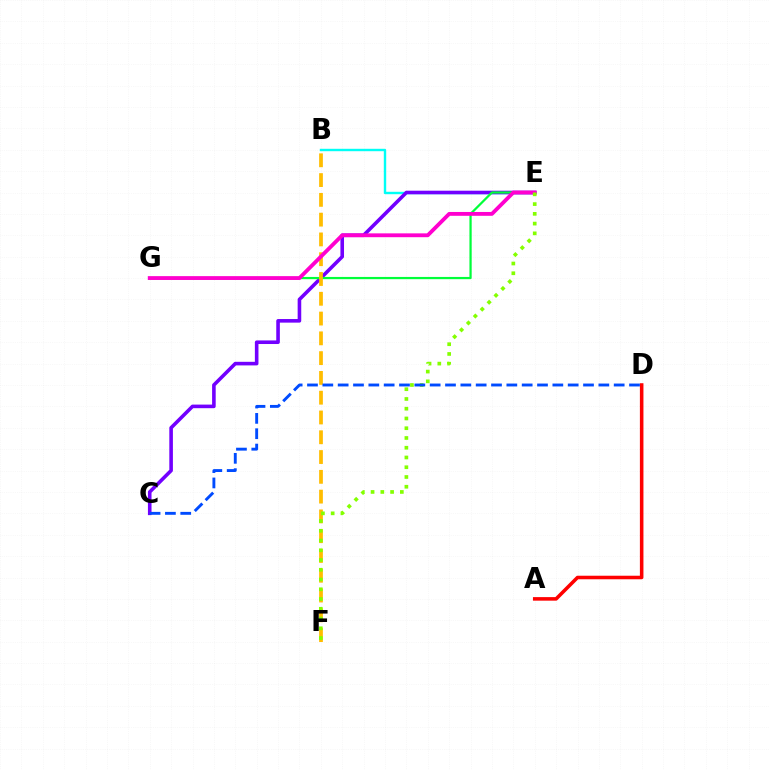{('B', 'E'): [{'color': '#00fff6', 'line_style': 'solid', 'thickness': 1.73}], ('A', 'D'): [{'color': '#ff0000', 'line_style': 'solid', 'thickness': 2.56}], ('C', 'E'): [{'color': '#7200ff', 'line_style': 'solid', 'thickness': 2.59}], ('E', 'G'): [{'color': '#00ff39', 'line_style': 'solid', 'thickness': 1.61}, {'color': '#ff00cf', 'line_style': 'solid', 'thickness': 2.76}], ('B', 'F'): [{'color': '#ffbd00', 'line_style': 'dashed', 'thickness': 2.69}], ('E', 'F'): [{'color': '#84ff00', 'line_style': 'dotted', 'thickness': 2.65}], ('C', 'D'): [{'color': '#004bff', 'line_style': 'dashed', 'thickness': 2.08}]}